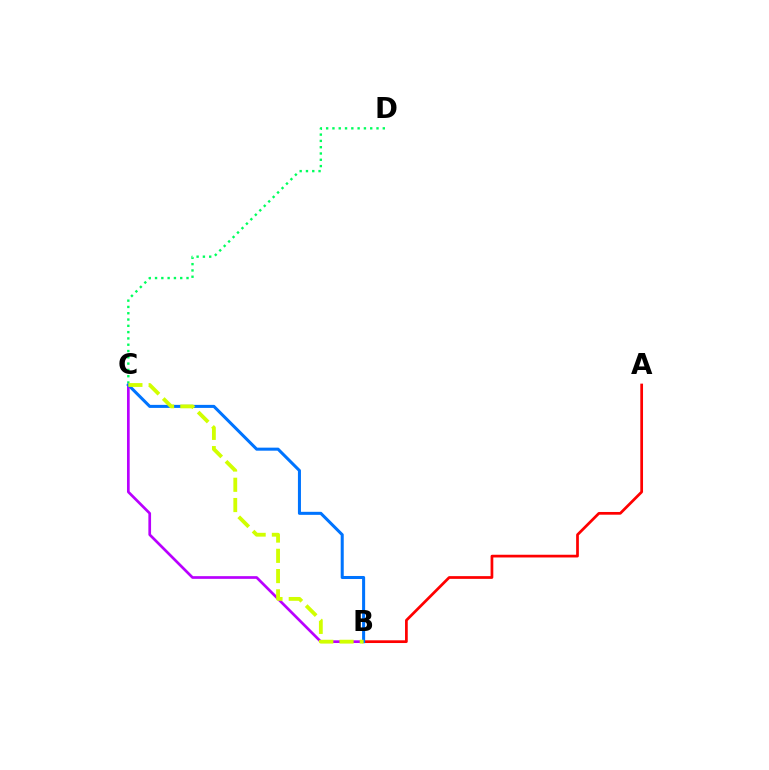{('C', 'D'): [{'color': '#00ff5c', 'line_style': 'dotted', 'thickness': 1.71}], ('B', 'C'): [{'color': '#b900ff', 'line_style': 'solid', 'thickness': 1.94}, {'color': '#0074ff', 'line_style': 'solid', 'thickness': 2.19}, {'color': '#d1ff00', 'line_style': 'dashed', 'thickness': 2.75}], ('A', 'B'): [{'color': '#ff0000', 'line_style': 'solid', 'thickness': 1.96}]}